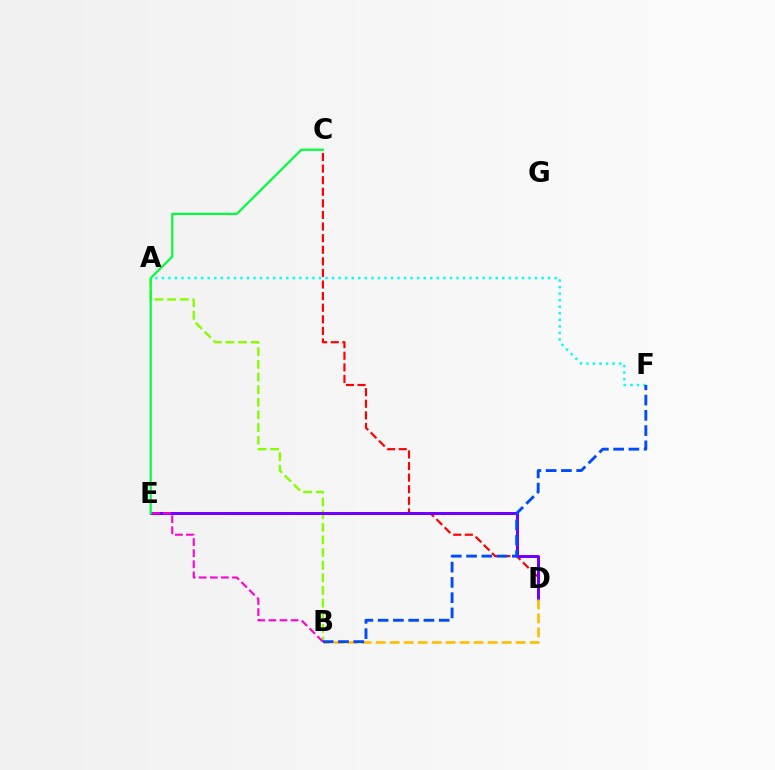{('A', 'B'): [{'color': '#84ff00', 'line_style': 'dashed', 'thickness': 1.72}], ('C', 'D'): [{'color': '#ff0000', 'line_style': 'dashed', 'thickness': 1.57}], ('D', 'E'): [{'color': '#7200ff', 'line_style': 'solid', 'thickness': 2.16}], ('C', 'E'): [{'color': '#00ff39', 'line_style': 'solid', 'thickness': 1.57}], ('B', 'D'): [{'color': '#ffbd00', 'line_style': 'dashed', 'thickness': 1.9}], ('A', 'F'): [{'color': '#00fff6', 'line_style': 'dotted', 'thickness': 1.78}], ('B', 'E'): [{'color': '#ff00cf', 'line_style': 'dashed', 'thickness': 1.51}], ('B', 'F'): [{'color': '#004bff', 'line_style': 'dashed', 'thickness': 2.07}]}